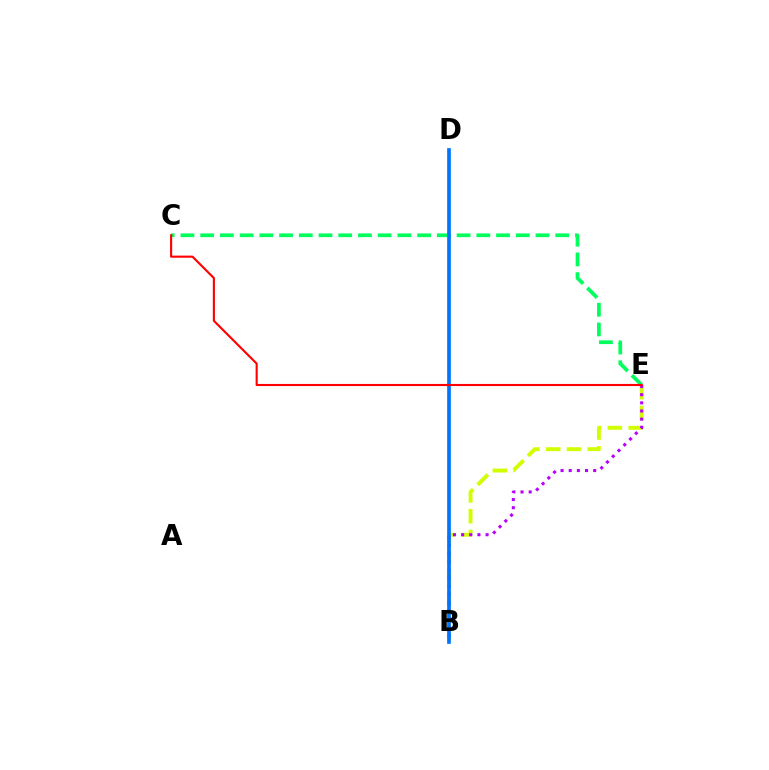{('C', 'E'): [{'color': '#00ff5c', 'line_style': 'dashed', 'thickness': 2.68}, {'color': '#ff0000', 'line_style': 'solid', 'thickness': 1.52}], ('B', 'E'): [{'color': '#d1ff00', 'line_style': 'dashed', 'thickness': 2.82}, {'color': '#b900ff', 'line_style': 'dotted', 'thickness': 2.21}], ('B', 'D'): [{'color': '#0074ff', 'line_style': 'solid', 'thickness': 2.64}]}